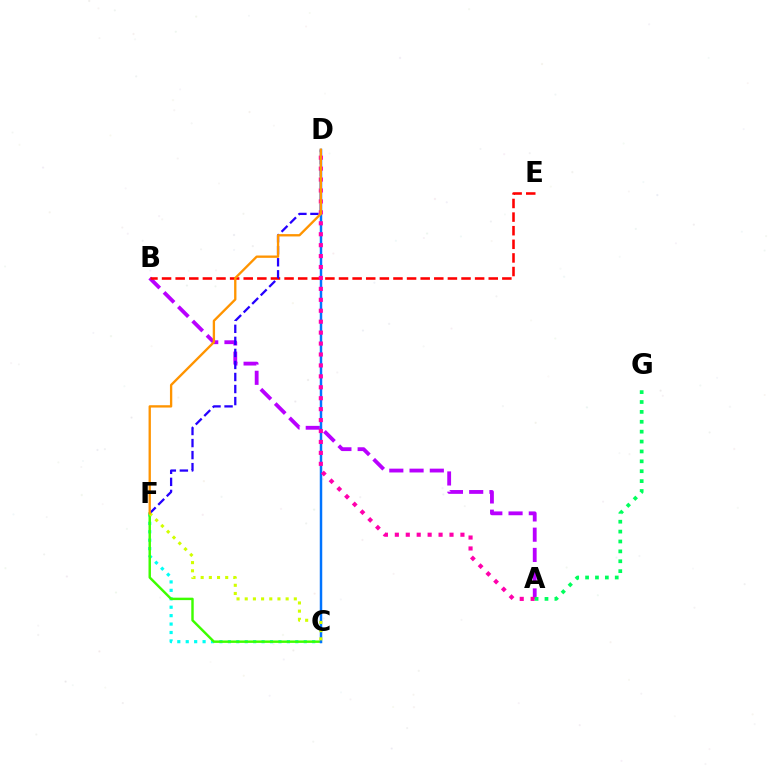{('C', 'F'): [{'color': '#00fff6', 'line_style': 'dotted', 'thickness': 2.29}, {'color': '#3dff00', 'line_style': 'solid', 'thickness': 1.76}, {'color': '#d1ff00', 'line_style': 'dotted', 'thickness': 2.22}], ('A', 'B'): [{'color': '#b900ff', 'line_style': 'dashed', 'thickness': 2.75}], ('B', 'E'): [{'color': '#ff0000', 'line_style': 'dashed', 'thickness': 1.85}], ('D', 'F'): [{'color': '#2500ff', 'line_style': 'dashed', 'thickness': 1.64}, {'color': '#ff9400', 'line_style': 'solid', 'thickness': 1.68}], ('C', 'D'): [{'color': '#0074ff', 'line_style': 'solid', 'thickness': 1.78}], ('A', 'D'): [{'color': '#ff00ac', 'line_style': 'dotted', 'thickness': 2.97}], ('A', 'G'): [{'color': '#00ff5c', 'line_style': 'dotted', 'thickness': 2.69}]}